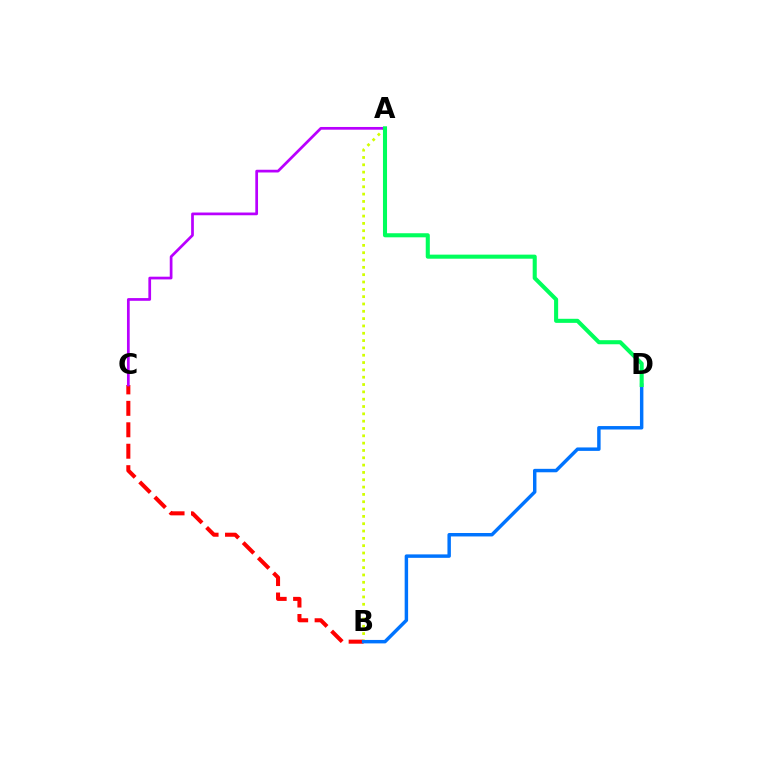{('B', 'C'): [{'color': '#ff0000', 'line_style': 'dashed', 'thickness': 2.91}], ('A', 'B'): [{'color': '#d1ff00', 'line_style': 'dotted', 'thickness': 1.99}], ('A', 'C'): [{'color': '#b900ff', 'line_style': 'solid', 'thickness': 1.96}], ('B', 'D'): [{'color': '#0074ff', 'line_style': 'solid', 'thickness': 2.48}], ('A', 'D'): [{'color': '#00ff5c', 'line_style': 'solid', 'thickness': 2.93}]}